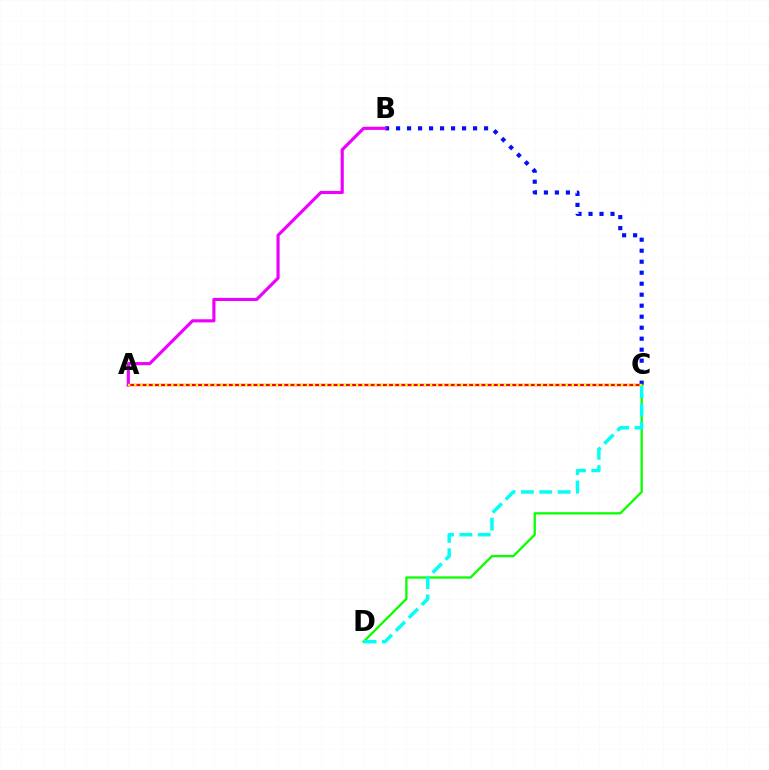{('A', 'C'): [{'color': '#ff0000', 'line_style': 'solid', 'thickness': 1.7}, {'color': '#fcf500', 'line_style': 'dotted', 'thickness': 1.67}], ('B', 'C'): [{'color': '#0010ff', 'line_style': 'dotted', 'thickness': 2.99}], ('C', 'D'): [{'color': '#08ff00', 'line_style': 'solid', 'thickness': 1.65}, {'color': '#00fff6', 'line_style': 'dashed', 'thickness': 2.49}], ('A', 'B'): [{'color': '#ee00ff', 'line_style': 'solid', 'thickness': 2.26}]}